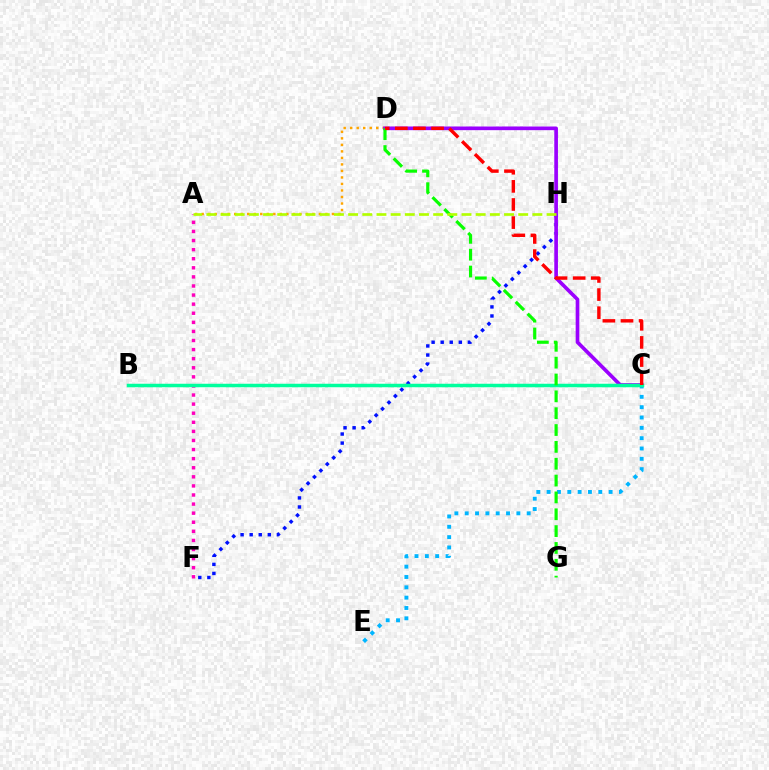{('A', 'F'): [{'color': '#ff00bd', 'line_style': 'dotted', 'thickness': 2.47}], ('A', 'D'): [{'color': '#ffa500', 'line_style': 'dotted', 'thickness': 1.77}], ('C', 'E'): [{'color': '#00b5ff', 'line_style': 'dotted', 'thickness': 2.81}], ('F', 'H'): [{'color': '#0010ff', 'line_style': 'dotted', 'thickness': 2.46}], ('C', 'D'): [{'color': '#9b00ff', 'line_style': 'solid', 'thickness': 2.64}, {'color': '#ff0000', 'line_style': 'dashed', 'thickness': 2.46}], ('B', 'C'): [{'color': '#00ff9d', 'line_style': 'solid', 'thickness': 2.52}], ('D', 'G'): [{'color': '#08ff00', 'line_style': 'dashed', 'thickness': 2.29}], ('A', 'H'): [{'color': '#b3ff00', 'line_style': 'dashed', 'thickness': 1.93}]}